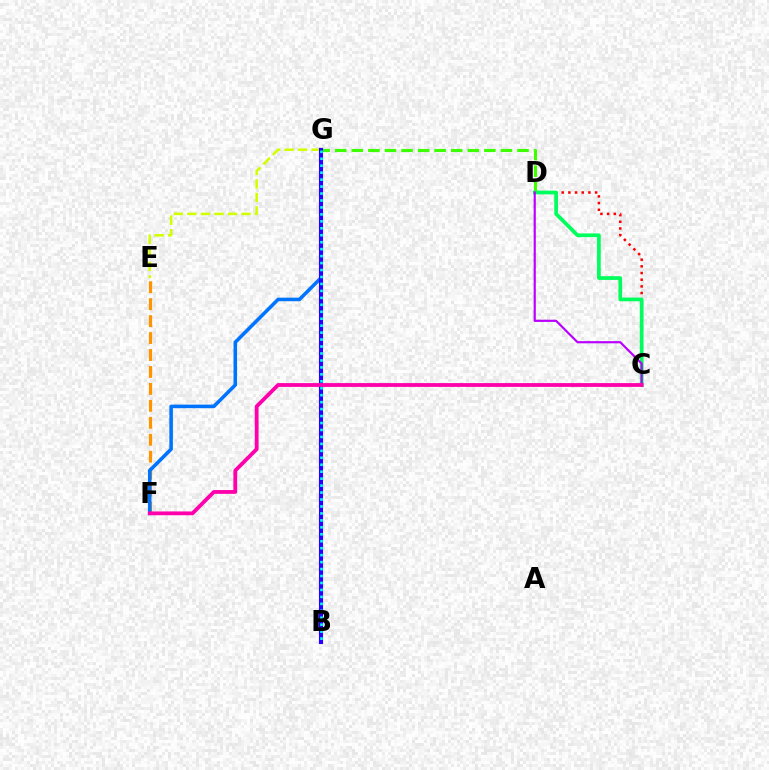{('C', 'D'): [{'color': '#ff0000', 'line_style': 'dotted', 'thickness': 1.81}, {'color': '#00ff5c', 'line_style': 'solid', 'thickness': 2.68}, {'color': '#b900ff', 'line_style': 'solid', 'thickness': 1.56}], ('E', 'F'): [{'color': '#ff9400', 'line_style': 'dashed', 'thickness': 2.3}], ('F', 'G'): [{'color': '#0074ff', 'line_style': 'solid', 'thickness': 2.56}], ('D', 'G'): [{'color': '#3dff00', 'line_style': 'dashed', 'thickness': 2.25}], ('E', 'G'): [{'color': '#d1ff00', 'line_style': 'dashed', 'thickness': 1.84}], ('B', 'G'): [{'color': '#2500ff', 'line_style': 'solid', 'thickness': 2.95}, {'color': '#00fff6', 'line_style': 'dotted', 'thickness': 1.89}], ('C', 'F'): [{'color': '#ff00ac', 'line_style': 'solid', 'thickness': 2.74}]}